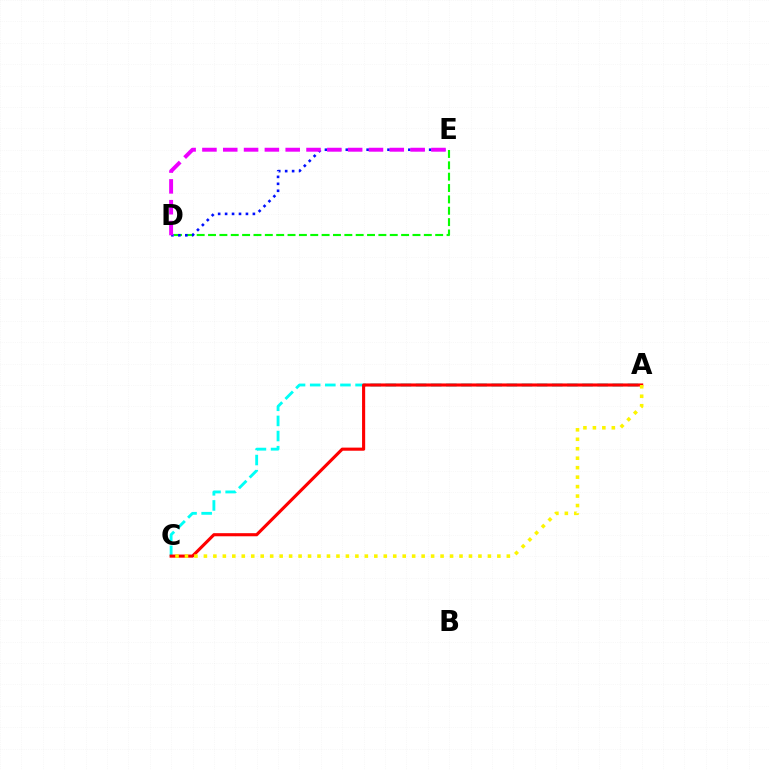{('A', 'C'): [{'color': '#00fff6', 'line_style': 'dashed', 'thickness': 2.06}, {'color': '#ff0000', 'line_style': 'solid', 'thickness': 2.24}, {'color': '#fcf500', 'line_style': 'dotted', 'thickness': 2.57}], ('D', 'E'): [{'color': '#08ff00', 'line_style': 'dashed', 'thickness': 1.54}, {'color': '#0010ff', 'line_style': 'dotted', 'thickness': 1.89}, {'color': '#ee00ff', 'line_style': 'dashed', 'thickness': 2.83}]}